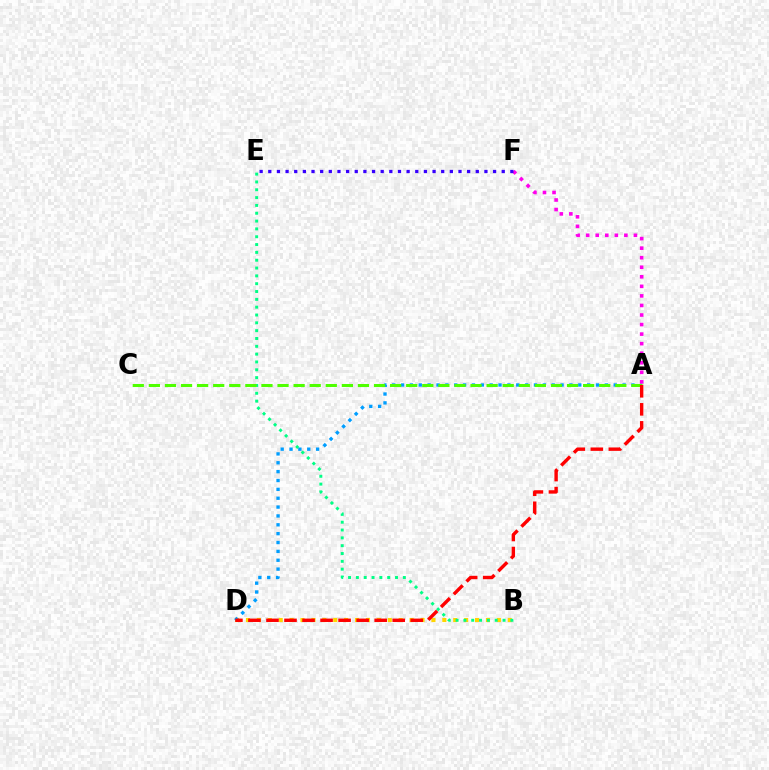{('B', 'D'): [{'color': '#ffd500', 'line_style': 'dotted', 'thickness': 2.96}], ('A', 'D'): [{'color': '#009eff', 'line_style': 'dotted', 'thickness': 2.41}, {'color': '#ff0000', 'line_style': 'dashed', 'thickness': 2.45}], ('B', 'E'): [{'color': '#00ff86', 'line_style': 'dotted', 'thickness': 2.13}], ('A', 'F'): [{'color': '#ff00ed', 'line_style': 'dotted', 'thickness': 2.6}], ('A', 'C'): [{'color': '#4fff00', 'line_style': 'dashed', 'thickness': 2.18}], ('E', 'F'): [{'color': '#3700ff', 'line_style': 'dotted', 'thickness': 2.35}]}